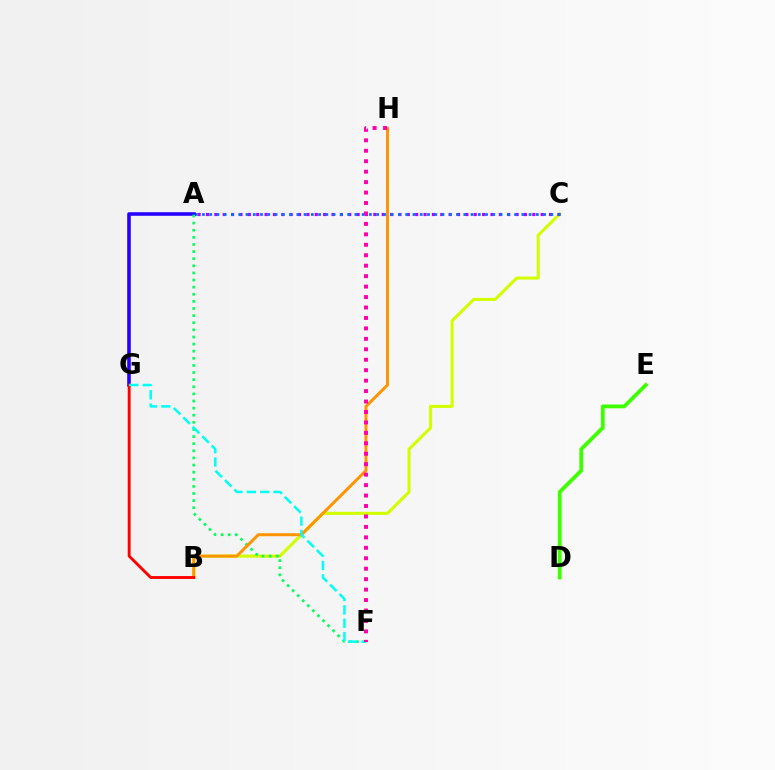{('B', 'C'): [{'color': '#d1ff00', 'line_style': 'solid', 'thickness': 2.2}], ('A', 'C'): [{'color': '#b900ff', 'line_style': 'dotted', 'thickness': 2.27}, {'color': '#0074ff', 'line_style': 'dotted', 'thickness': 1.97}], ('D', 'E'): [{'color': '#3dff00', 'line_style': 'solid', 'thickness': 2.73}], ('A', 'G'): [{'color': '#2500ff', 'line_style': 'solid', 'thickness': 2.57}], ('A', 'F'): [{'color': '#00ff5c', 'line_style': 'dotted', 'thickness': 1.93}], ('B', 'H'): [{'color': '#ff9400', 'line_style': 'solid', 'thickness': 2.13}], ('B', 'G'): [{'color': '#ff0000', 'line_style': 'solid', 'thickness': 2.07}], ('F', 'G'): [{'color': '#00fff6', 'line_style': 'dashed', 'thickness': 1.81}], ('F', 'H'): [{'color': '#ff00ac', 'line_style': 'dotted', 'thickness': 2.84}]}